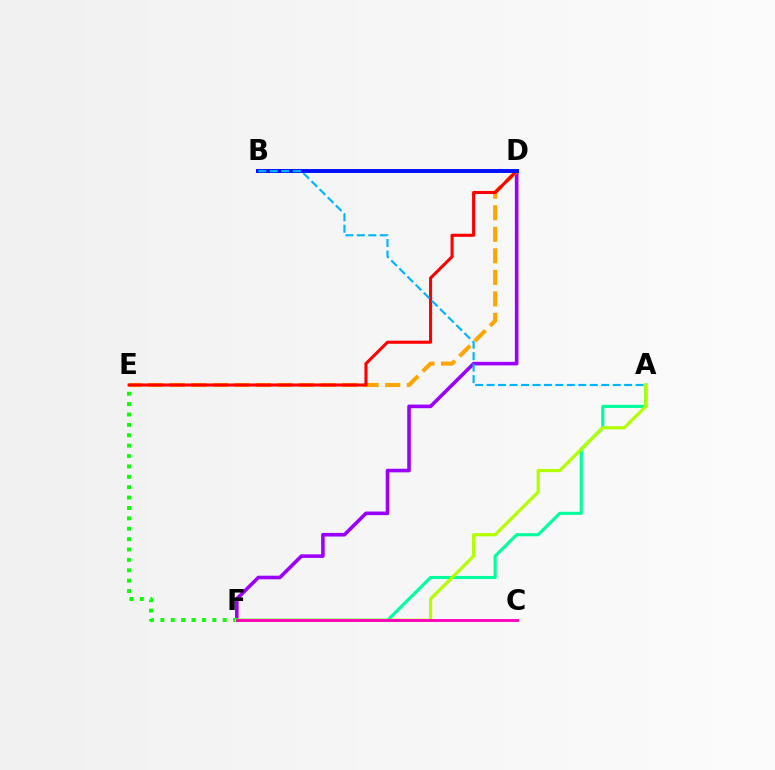{('D', 'F'): [{'color': '#9b00ff', 'line_style': 'solid', 'thickness': 2.59}], ('D', 'E'): [{'color': '#ffa500', 'line_style': 'dashed', 'thickness': 2.93}, {'color': '#ff0000', 'line_style': 'solid', 'thickness': 2.22}], ('E', 'F'): [{'color': '#08ff00', 'line_style': 'dotted', 'thickness': 2.82}], ('A', 'F'): [{'color': '#00ff9d', 'line_style': 'solid', 'thickness': 2.25}, {'color': '#b3ff00', 'line_style': 'solid', 'thickness': 2.3}], ('B', 'D'): [{'color': '#0010ff', 'line_style': 'solid', 'thickness': 2.84}], ('A', 'B'): [{'color': '#00b5ff', 'line_style': 'dashed', 'thickness': 1.56}], ('C', 'F'): [{'color': '#ff00bd', 'line_style': 'solid', 'thickness': 2.07}]}